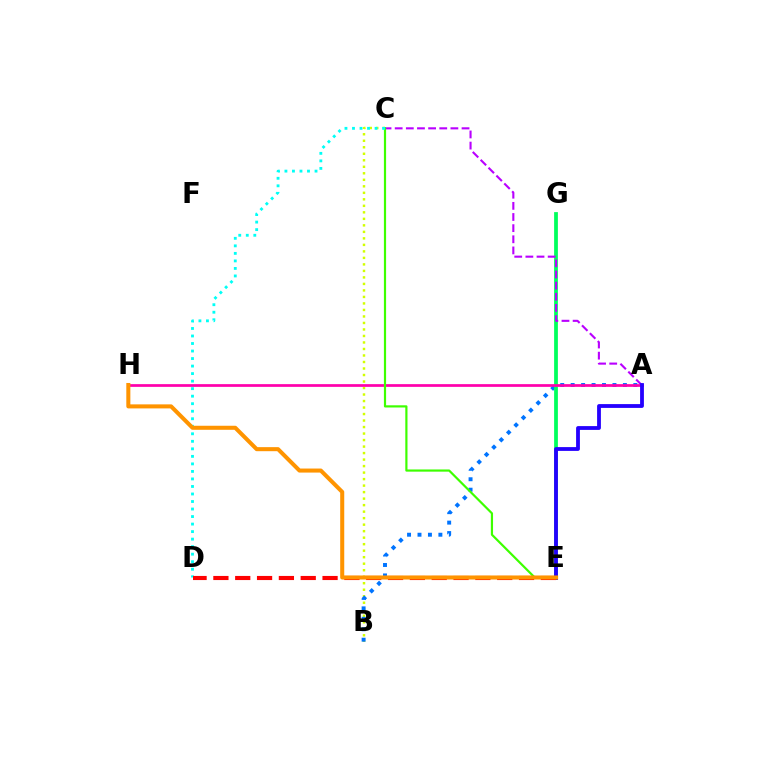{('B', 'C'): [{'color': '#d1ff00', 'line_style': 'dotted', 'thickness': 1.77}], ('A', 'B'): [{'color': '#0074ff', 'line_style': 'dotted', 'thickness': 2.84}], ('E', 'G'): [{'color': '#00ff5c', 'line_style': 'solid', 'thickness': 2.71}], ('A', 'H'): [{'color': '#ff00ac', 'line_style': 'solid', 'thickness': 1.96}], ('A', 'C'): [{'color': '#b900ff', 'line_style': 'dashed', 'thickness': 1.51}], ('A', 'E'): [{'color': '#2500ff', 'line_style': 'solid', 'thickness': 2.74}], ('C', 'E'): [{'color': '#3dff00', 'line_style': 'solid', 'thickness': 1.58}], ('C', 'D'): [{'color': '#00fff6', 'line_style': 'dotted', 'thickness': 2.04}], ('D', 'E'): [{'color': '#ff0000', 'line_style': 'dashed', 'thickness': 2.97}], ('E', 'H'): [{'color': '#ff9400', 'line_style': 'solid', 'thickness': 2.91}]}